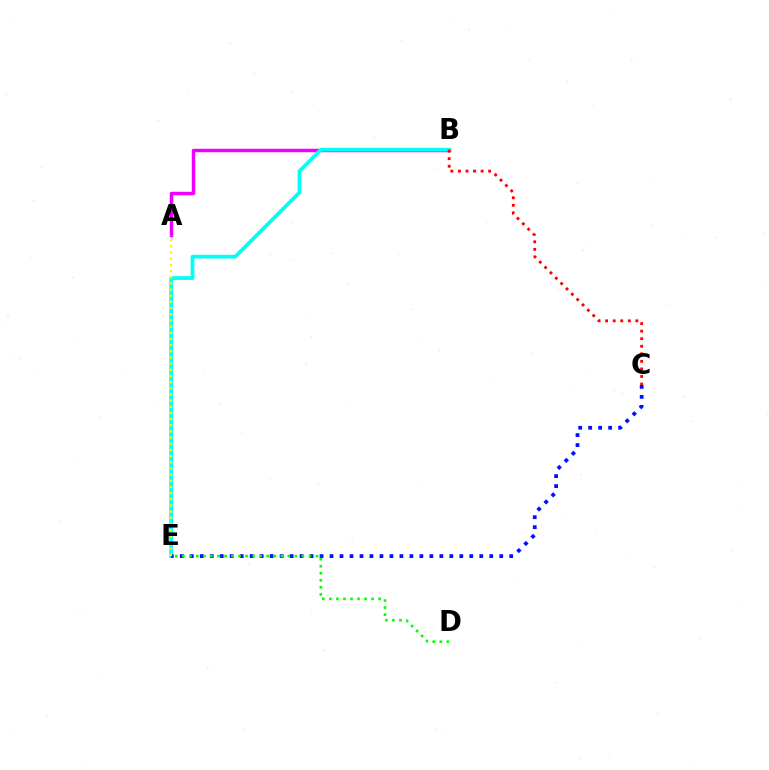{('A', 'B'): [{'color': '#ee00ff', 'line_style': 'solid', 'thickness': 2.49}], ('B', 'E'): [{'color': '#00fff6', 'line_style': 'solid', 'thickness': 2.7}], ('C', 'E'): [{'color': '#0010ff', 'line_style': 'dotted', 'thickness': 2.71}], ('D', 'E'): [{'color': '#08ff00', 'line_style': 'dotted', 'thickness': 1.91}], ('B', 'C'): [{'color': '#ff0000', 'line_style': 'dotted', 'thickness': 2.05}], ('A', 'E'): [{'color': '#fcf500', 'line_style': 'dotted', 'thickness': 1.68}]}